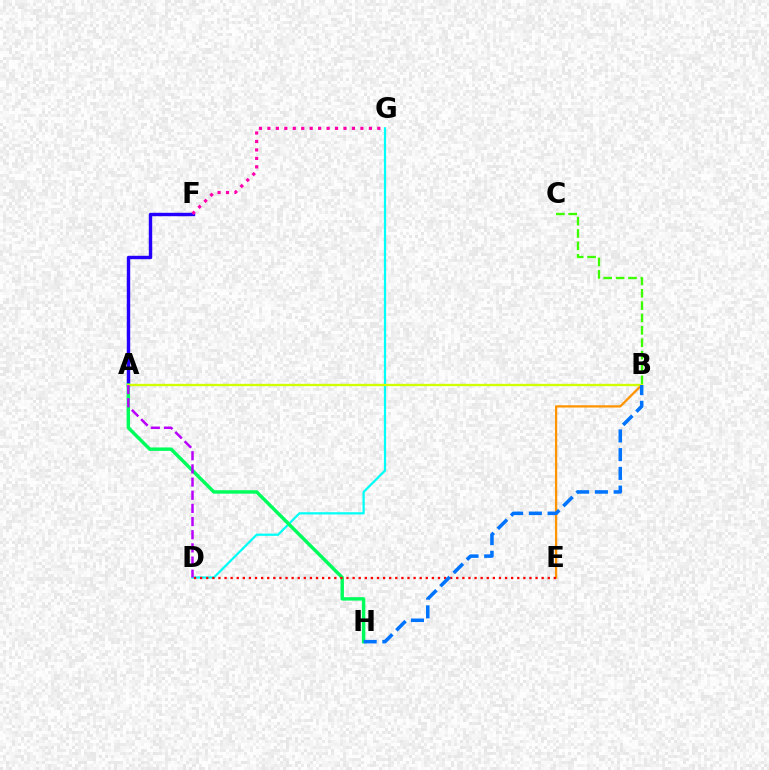{('D', 'G'): [{'color': '#00fff6', 'line_style': 'solid', 'thickness': 1.61}], ('A', 'F'): [{'color': '#2500ff', 'line_style': 'solid', 'thickness': 2.46}], ('A', 'H'): [{'color': '#00ff5c', 'line_style': 'solid', 'thickness': 2.47}], ('B', 'E'): [{'color': '#ff9400', 'line_style': 'solid', 'thickness': 1.63}], ('D', 'E'): [{'color': '#ff0000', 'line_style': 'dotted', 'thickness': 1.66}], ('F', 'G'): [{'color': '#ff00ac', 'line_style': 'dotted', 'thickness': 2.3}], ('B', 'C'): [{'color': '#3dff00', 'line_style': 'dashed', 'thickness': 1.68}], ('A', 'B'): [{'color': '#d1ff00', 'line_style': 'solid', 'thickness': 1.68}], ('B', 'H'): [{'color': '#0074ff', 'line_style': 'dashed', 'thickness': 2.54}], ('A', 'D'): [{'color': '#b900ff', 'line_style': 'dashed', 'thickness': 1.79}]}